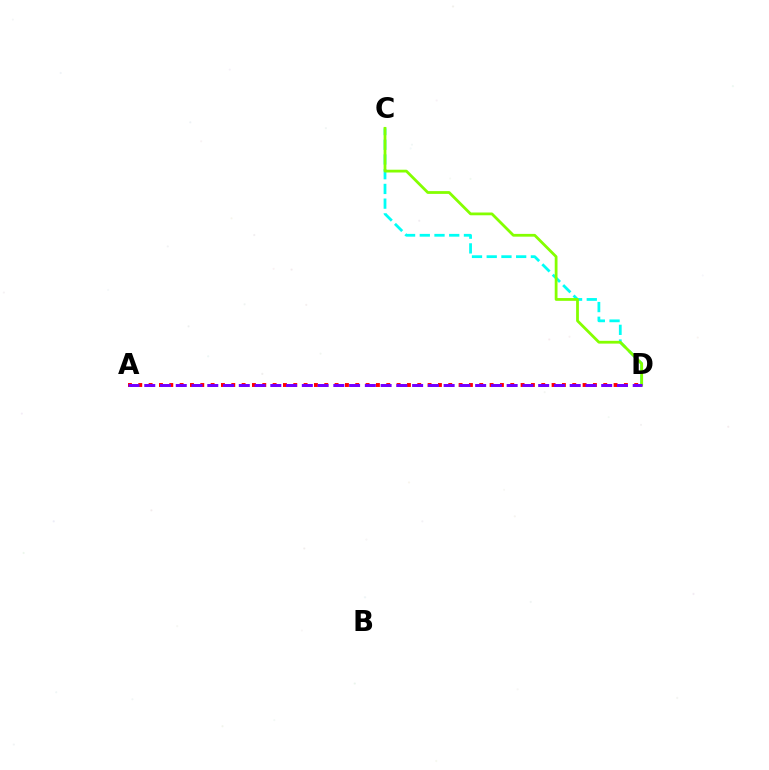{('A', 'D'): [{'color': '#ff0000', 'line_style': 'dotted', 'thickness': 2.81}, {'color': '#7200ff', 'line_style': 'dashed', 'thickness': 2.14}], ('C', 'D'): [{'color': '#00fff6', 'line_style': 'dashed', 'thickness': 2.0}, {'color': '#84ff00', 'line_style': 'solid', 'thickness': 2.0}]}